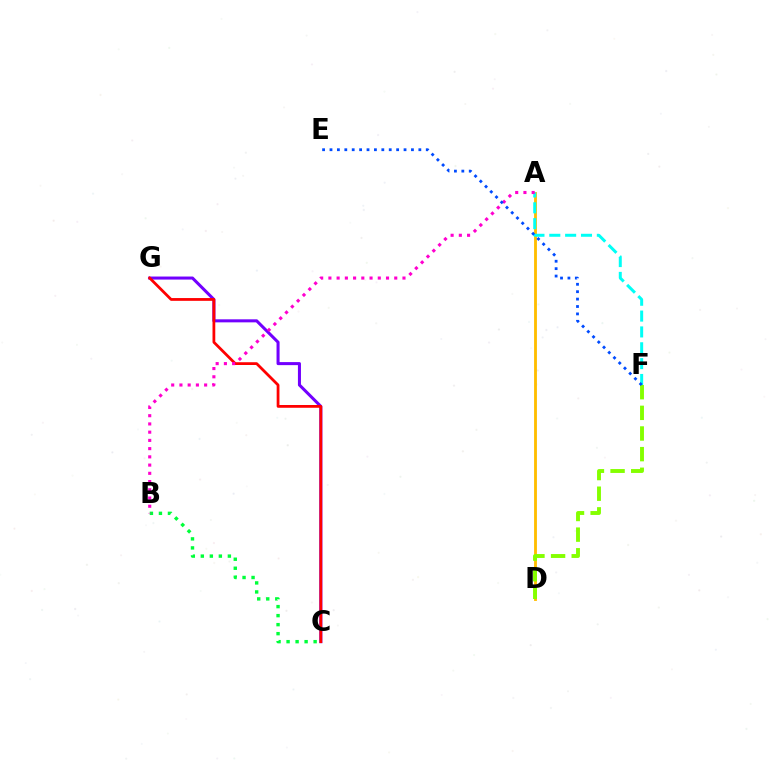{('A', 'D'): [{'color': '#ffbd00', 'line_style': 'solid', 'thickness': 2.05}], ('C', 'G'): [{'color': '#7200ff', 'line_style': 'solid', 'thickness': 2.19}, {'color': '#ff0000', 'line_style': 'solid', 'thickness': 2.0}], ('A', 'F'): [{'color': '#00fff6', 'line_style': 'dashed', 'thickness': 2.15}], ('D', 'F'): [{'color': '#84ff00', 'line_style': 'dashed', 'thickness': 2.8}], ('B', 'C'): [{'color': '#00ff39', 'line_style': 'dotted', 'thickness': 2.45}], ('A', 'B'): [{'color': '#ff00cf', 'line_style': 'dotted', 'thickness': 2.24}], ('E', 'F'): [{'color': '#004bff', 'line_style': 'dotted', 'thickness': 2.01}]}